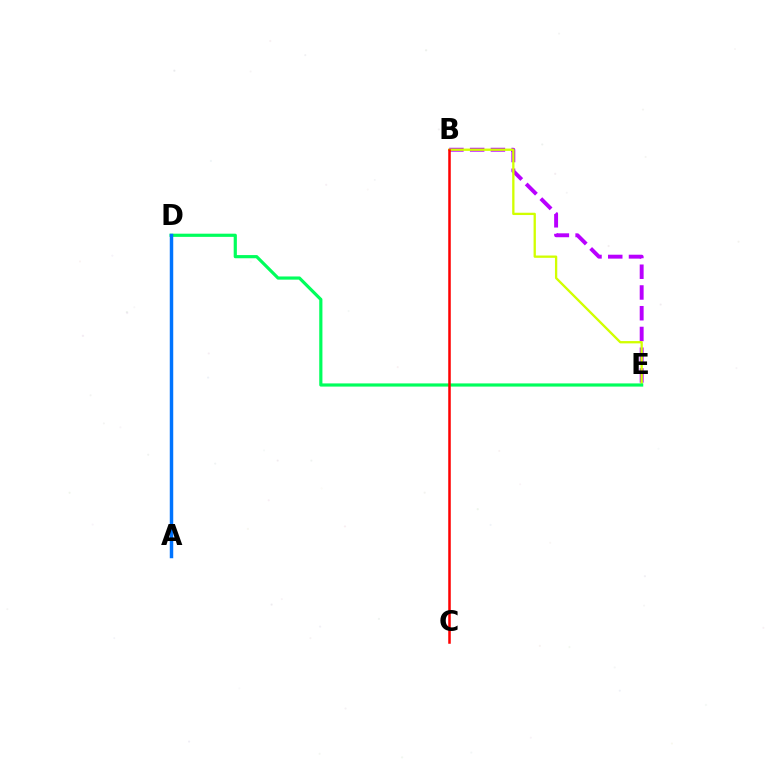{('B', 'E'): [{'color': '#b900ff', 'line_style': 'dashed', 'thickness': 2.82}, {'color': '#d1ff00', 'line_style': 'solid', 'thickness': 1.66}], ('D', 'E'): [{'color': '#00ff5c', 'line_style': 'solid', 'thickness': 2.29}], ('A', 'D'): [{'color': '#0074ff', 'line_style': 'solid', 'thickness': 2.5}], ('B', 'C'): [{'color': '#ff0000', 'line_style': 'solid', 'thickness': 1.81}]}